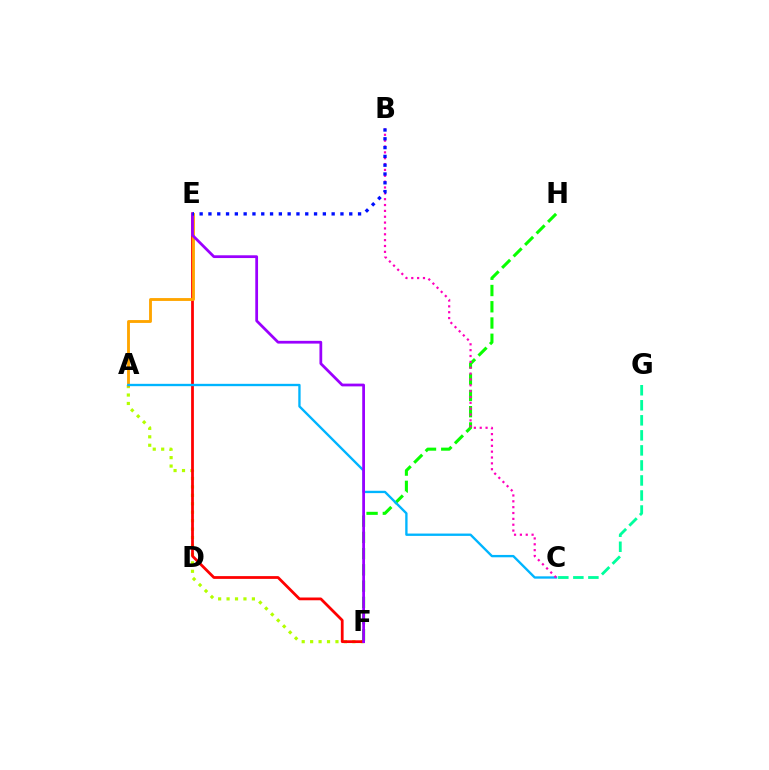{('F', 'H'): [{'color': '#08ff00', 'line_style': 'dashed', 'thickness': 2.21}], ('A', 'F'): [{'color': '#b3ff00', 'line_style': 'dotted', 'thickness': 2.29}], ('E', 'F'): [{'color': '#ff0000', 'line_style': 'solid', 'thickness': 1.99}, {'color': '#9b00ff', 'line_style': 'solid', 'thickness': 1.99}], ('A', 'E'): [{'color': '#ffa500', 'line_style': 'solid', 'thickness': 2.06}], ('A', 'C'): [{'color': '#00b5ff', 'line_style': 'solid', 'thickness': 1.69}], ('B', 'C'): [{'color': '#ff00bd', 'line_style': 'dotted', 'thickness': 1.59}], ('B', 'E'): [{'color': '#0010ff', 'line_style': 'dotted', 'thickness': 2.39}], ('C', 'G'): [{'color': '#00ff9d', 'line_style': 'dashed', 'thickness': 2.04}]}